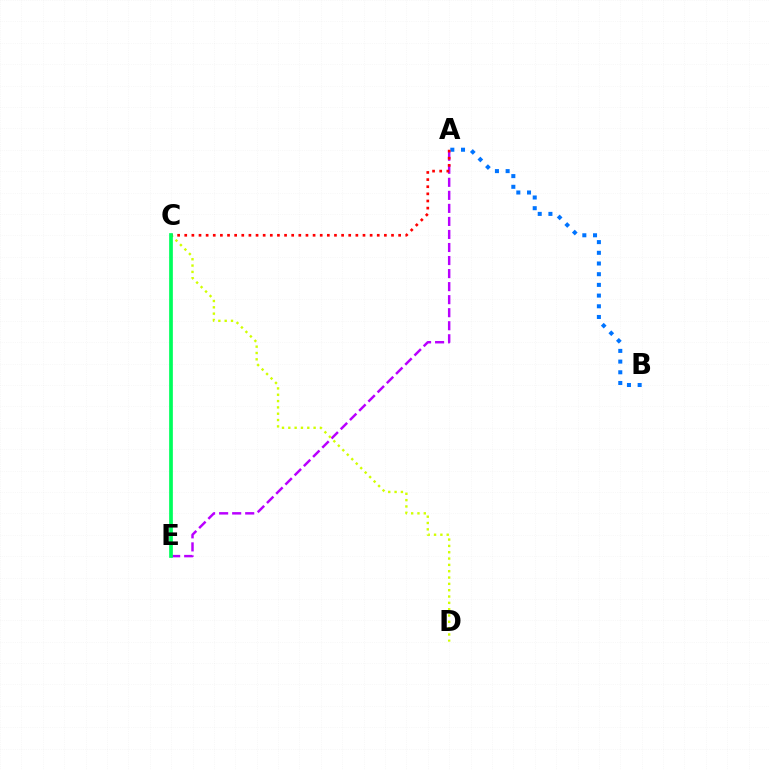{('A', 'E'): [{'color': '#b900ff', 'line_style': 'dashed', 'thickness': 1.77}], ('C', 'D'): [{'color': '#d1ff00', 'line_style': 'dotted', 'thickness': 1.72}], ('A', 'B'): [{'color': '#0074ff', 'line_style': 'dotted', 'thickness': 2.91}], ('A', 'C'): [{'color': '#ff0000', 'line_style': 'dotted', 'thickness': 1.94}], ('C', 'E'): [{'color': '#00ff5c', 'line_style': 'solid', 'thickness': 2.67}]}